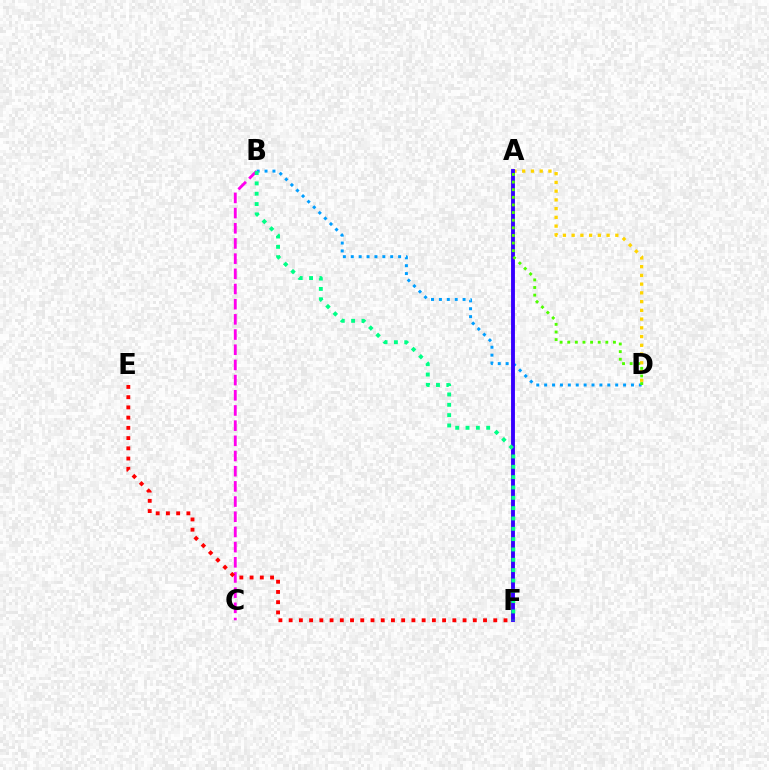{('B', 'D'): [{'color': '#009eff', 'line_style': 'dotted', 'thickness': 2.14}], ('B', 'C'): [{'color': '#ff00ed', 'line_style': 'dashed', 'thickness': 2.06}], ('E', 'F'): [{'color': '#ff0000', 'line_style': 'dotted', 'thickness': 2.78}], ('A', 'D'): [{'color': '#ffd500', 'line_style': 'dotted', 'thickness': 2.37}, {'color': '#4fff00', 'line_style': 'dotted', 'thickness': 2.07}], ('A', 'F'): [{'color': '#3700ff', 'line_style': 'solid', 'thickness': 2.79}], ('B', 'F'): [{'color': '#00ff86', 'line_style': 'dotted', 'thickness': 2.81}]}